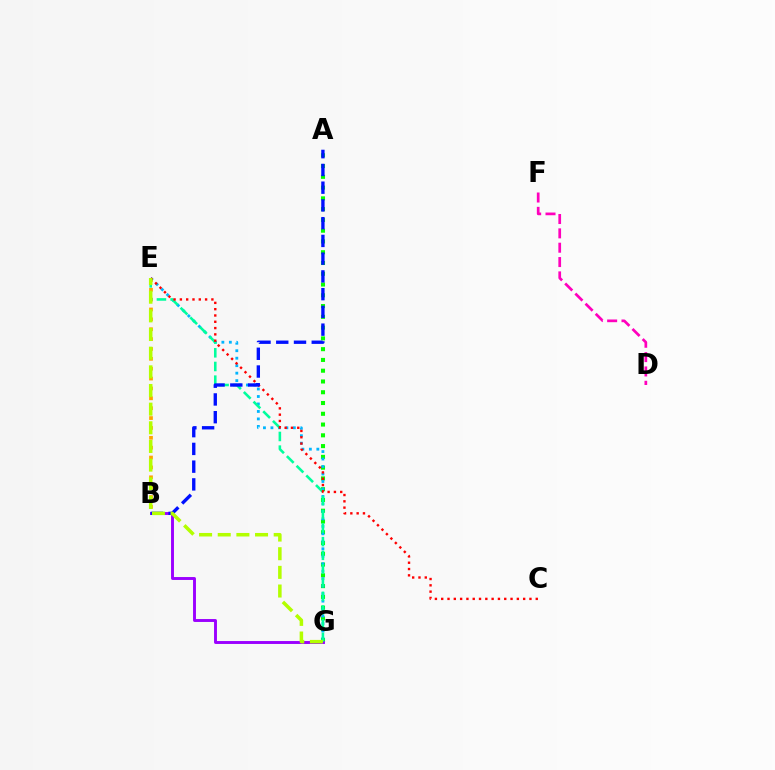{('A', 'G'): [{'color': '#08ff00', 'line_style': 'dotted', 'thickness': 2.93}], ('B', 'E'): [{'color': '#ffa500', 'line_style': 'dotted', 'thickness': 2.68}], ('B', 'G'): [{'color': '#9b00ff', 'line_style': 'solid', 'thickness': 2.1}], ('E', 'G'): [{'color': '#00b5ff', 'line_style': 'dotted', 'thickness': 2.03}, {'color': '#00ff9d', 'line_style': 'dashed', 'thickness': 1.86}, {'color': '#b3ff00', 'line_style': 'dashed', 'thickness': 2.53}], ('D', 'F'): [{'color': '#ff00bd', 'line_style': 'dashed', 'thickness': 1.95}], ('C', 'E'): [{'color': '#ff0000', 'line_style': 'dotted', 'thickness': 1.71}], ('A', 'B'): [{'color': '#0010ff', 'line_style': 'dashed', 'thickness': 2.41}]}